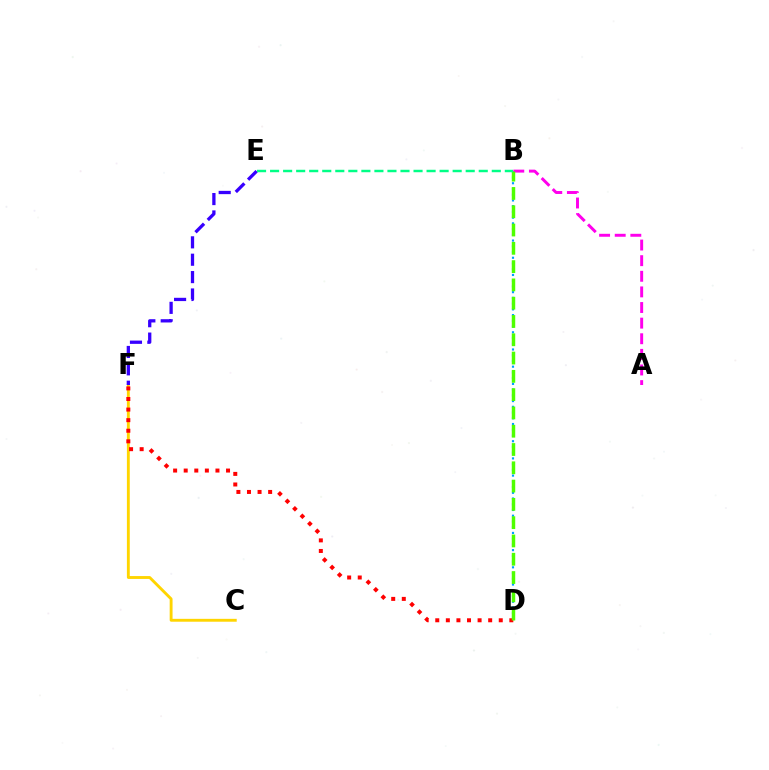{('C', 'F'): [{'color': '#ffd500', 'line_style': 'solid', 'thickness': 2.07}], ('B', 'D'): [{'color': '#009eff', 'line_style': 'dotted', 'thickness': 1.56}, {'color': '#4fff00', 'line_style': 'dashed', 'thickness': 2.48}], ('D', 'F'): [{'color': '#ff0000', 'line_style': 'dotted', 'thickness': 2.88}], ('A', 'B'): [{'color': '#ff00ed', 'line_style': 'dashed', 'thickness': 2.12}], ('E', 'F'): [{'color': '#3700ff', 'line_style': 'dashed', 'thickness': 2.36}], ('B', 'E'): [{'color': '#00ff86', 'line_style': 'dashed', 'thickness': 1.77}]}